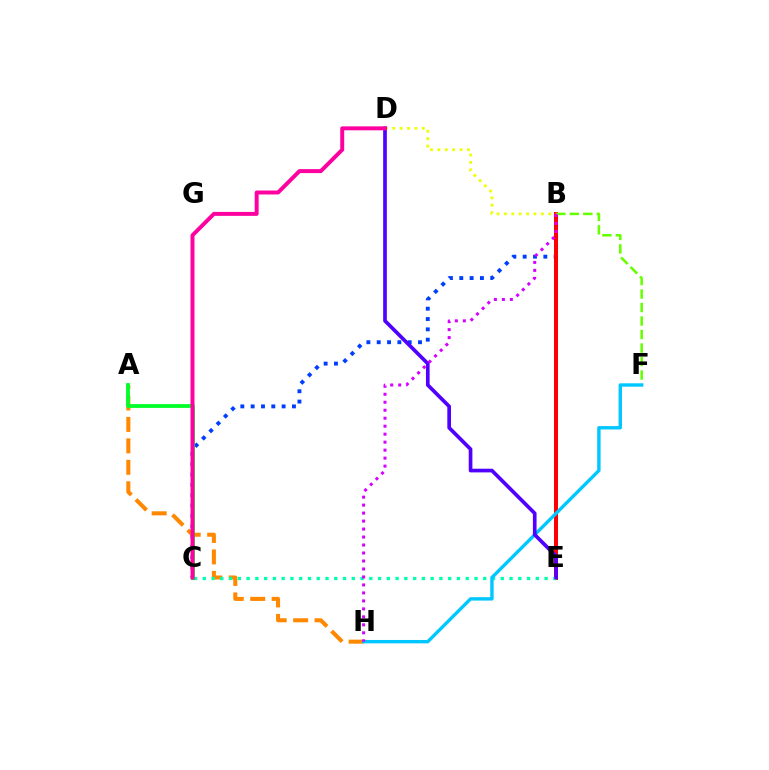{('B', 'C'): [{'color': '#003fff', 'line_style': 'dotted', 'thickness': 2.8}], ('A', 'H'): [{'color': '#ff8800', 'line_style': 'dashed', 'thickness': 2.91}], ('B', 'E'): [{'color': '#ff0000', 'line_style': 'solid', 'thickness': 2.87}], ('B', 'F'): [{'color': '#66ff00', 'line_style': 'dashed', 'thickness': 1.83}], ('C', 'E'): [{'color': '#00ffaf', 'line_style': 'dotted', 'thickness': 2.38}], ('A', 'C'): [{'color': '#00ff27', 'line_style': 'solid', 'thickness': 2.73}], ('F', 'H'): [{'color': '#00c7ff', 'line_style': 'solid', 'thickness': 2.44}], ('B', 'D'): [{'color': '#eeff00', 'line_style': 'dotted', 'thickness': 2.01}], ('D', 'E'): [{'color': '#4f00ff', 'line_style': 'solid', 'thickness': 2.65}], ('C', 'D'): [{'color': '#ff00a0', 'line_style': 'solid', 'thickness': 2.84}], ('B', 'H'): [{'color': '#d600ff', 'line_style': 'dotted', 'thickness': 2.17}]}